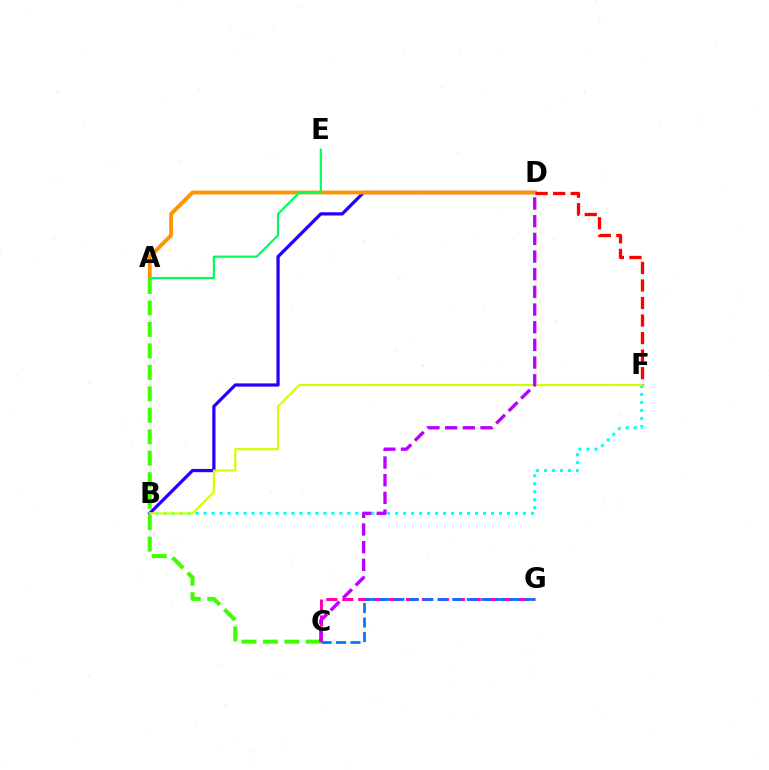{('B', 'D'): [{'color': '#2500ff', 'line_style': 'solid', 'thickness': 2.33}], ('A', 'D'): [{'color': '#ff9400', 'line_style': 'solid', 'thickness': 2.77}], ('D', 'F'): [{'color': '#ff0000', 'line_style': 'dashed', 'thickness': 2.38}], ('A', 'E'): [{'color': '#00ff5c', 'line_style': 'solid', 'thickness': 1.6}], ('B', 'F'): [{'color': '#00fff6', 'line_style': 'dotted', 'thickness': 2.17}, {'color': '#d1ff00', 'line_style': 'solid', 'thickness': 1.57}], ('A', 'C'): [{'color': '#3dff00', 'line_style': 'dashed', 'thickness': 2.92}], ('C', 'G'): [{'color': '#ff00ac', 'line_style': 'dashed', 'thickness': 2.16}, {'color': '#0074ff', 'line_style': 'dashed', 'thickness': 1.97}], ('C', 'D'): [{'color': '#b900ff', 'line_style': 'dashed', 'thickness': 2.4}]}